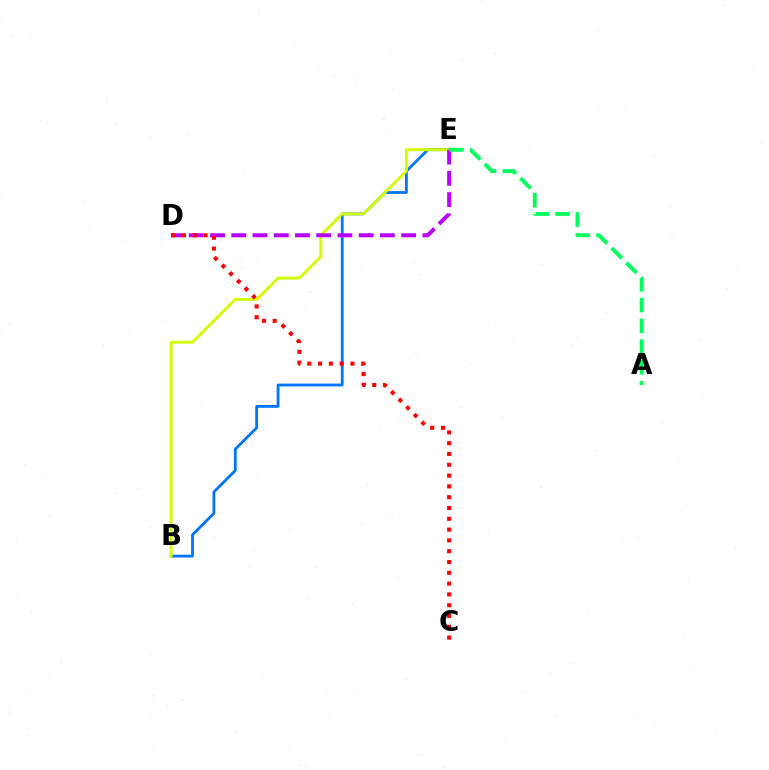{('B', 'E'): [{'color': '#0074ff', 'line_style': 'solid', 'thickness': 2.02}, {'color': '#d1ff00', 'line_style': 'solid', 'thickness': 2.08}], ('D', 'E'): [{'color': '#b900ff', 'line_style': 'dashed', 'thickness': 2.88}], ('C', 'D'): [{'color': '#ff0000', 'line_style': 'dotted', 'thickness': 2.93}], ('A', 'E'): [{'color': '#00ff5c', 'line_style': 'dashed', 'thickness': 2.82}]}